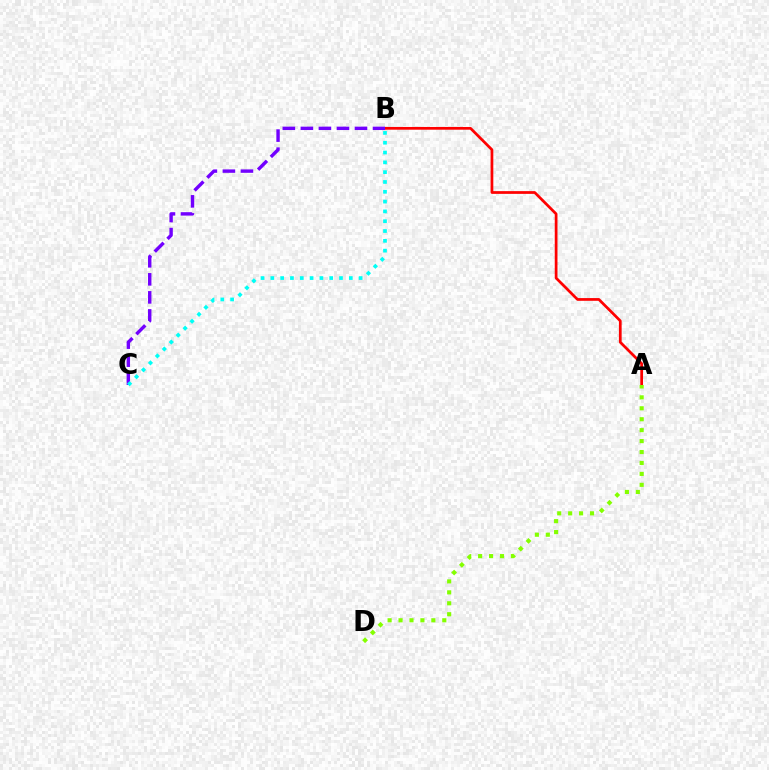{('A', 'B'): [{'color': '#ff0000', 'line_style': 'solid', 'thickness': 1.97}], ('A', 'D'): [{'color': '#84ff00', 'line_style': 'dotted', 'thickness': 2.97}], ('B', 'C'): [{'color': '#7200ff', 'line_style': 'dashed', 'thickness': 2.45}, {'color': '#00fff6', 'line_style': 'dotted', 'thickness': 2.67}]}